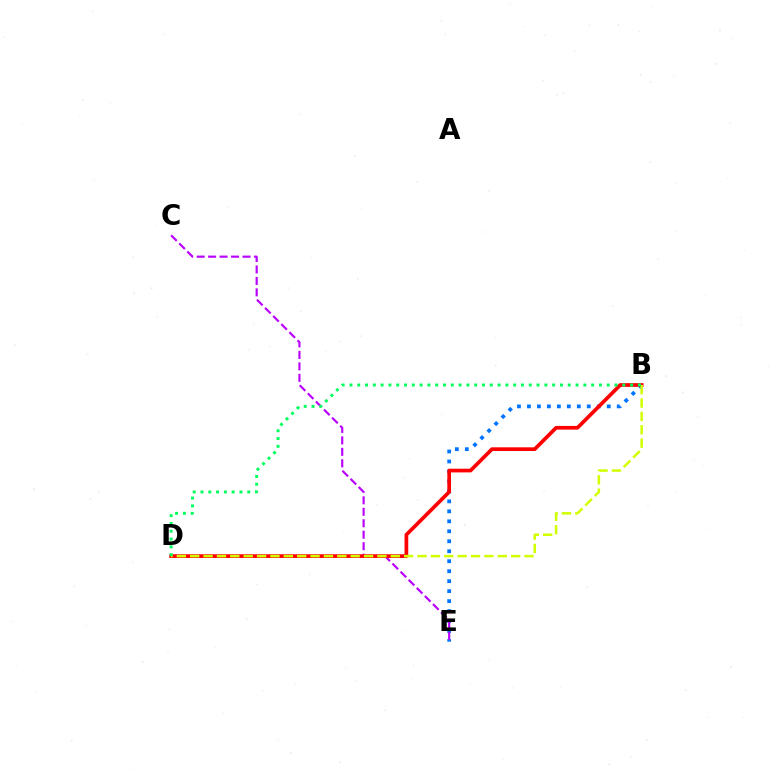{('B', 'E'): [{'color': '#0074ff', 'line_style': 'dotted', 'thickness': 2.71}], ('C', 'E'): [{'color': '#b900ff', 'line_style': 'dashed', 'thickness': 1.56}], ('B', 'D'): [{'color': '#ff0000', 'line_style': 'solid', 'thickness': 2.67}, {'color': '#d1ff00', 'line_style': 'dashed', 'thickness': 1.82}, {'color': '#00ff5c', 'line_style': 'dotted', 'thickness': 2.12}]}